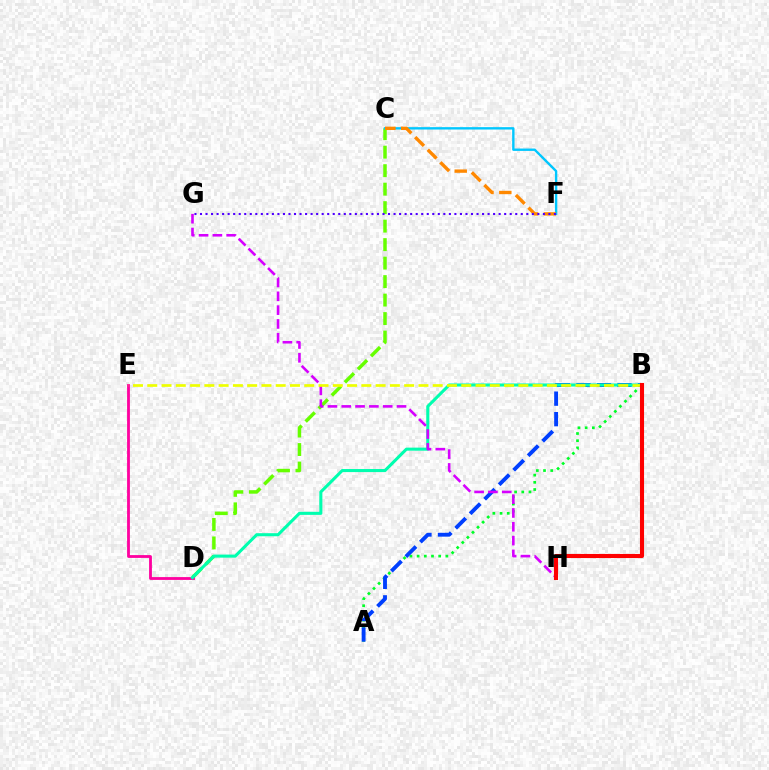{('C', 'D'): [{'color': '#66ff00', 'line_style': 'dashed', 'thickness': 2.51}], ('C', 'F'): [{'color': '#00c7ff', 'line_style': 'solid', 'thickness': 1.71}, {'color': '#ff8800', 'line_style': 'dashed', 'thickness': 2.42}], ('A', 'B'): [{'color': '#00ff27', 'line_style': 'dotted', 'thickness': 1.95}, {'color': '#003fff', 'line_style': 'dashed', 'thickness': 2.79}], ('F', 'G'): [{'color': '#4f00ff', 'line_style': 'dotted', 'thickness': 1.5}], ('D', 'E'): [{'color': '#ff00a0', 'line_style': 'solid', 'thickness': 2.03}], ('B', 'D'): [{'color': '#00ffaf', 'line_style': 'solid', 'thickness': 2.21}], ('G', 'H'): [{'color': '#d600ff', 'line_style': 'dashed', 'thickness': 1.88}], ('B', 'E'): [{'color': '#eeff00', 'line_style': 'dashed', 'thickness': 1.94}], ('B', 'H'): [{'color': '#ff0000', 'line_style': 'solid', 'thickness': 2.94}]}